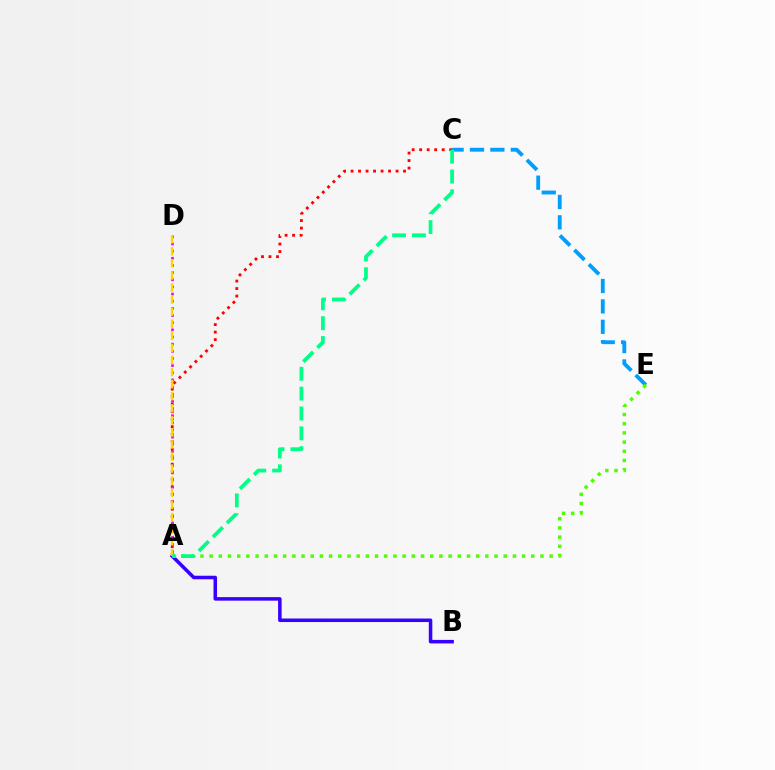{('A', 'B'): [{'color': '#3700ff', 'line_style': 'solid', 'thickness': 2.54}], ('C', 'E'): [{'color': '#009eff', 'line_style': 'dashed', 'thickness': 2.77}], ('A', 'C'): [{'color': '#ff0000', 'line_style': 'dotted', 'thickness': 2.04}, {'color': '#00ff86', 'line_style': 'dashed', 'thickness': 2.7}], ('A', 'E'): [{'color': '#4fff00', 'line_style': 'dotted', 'thickness': 2.5}], ('A', 'D'): [{'color': '#ff00ed', 'line_style': 'dotted', 'thickness': 1.94}, {'color': '#ffd500', 'line_style': 'dashed', 'thickness': 1.64}]}